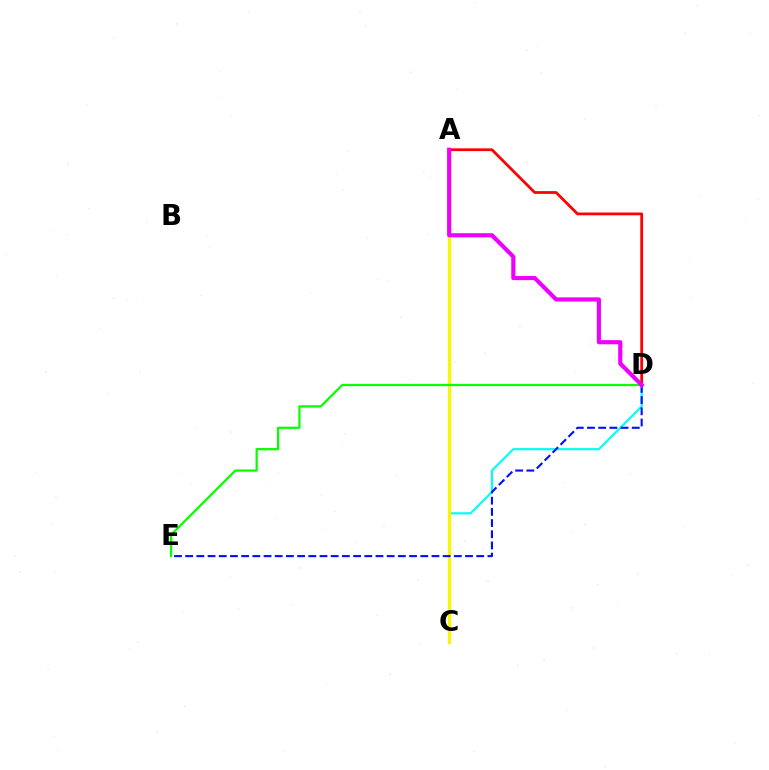{('C', 'D'): [{'color': '#00fff6', 'line_style': 'solid', 'thickness': 1.56}], ('A', 'C'): [{'color': '#fcf500', 'line_style': 'solid', 'thickness': 2.36}], ('D', 'E'): [{'color': '#08ff00', 'line_style': 'solid', 'thickness': 1.61}, {'color': '#0010ff', 'line_style': 'dashed', 'thickness': 1.52}], ('A', 'D'): [{'color': '#ff0000', 'line_style': 'solid', 'thickness': 1.98}, {'color': '#ee00ff', 'line_style': 'solid', 'thickness': 2.98}]}